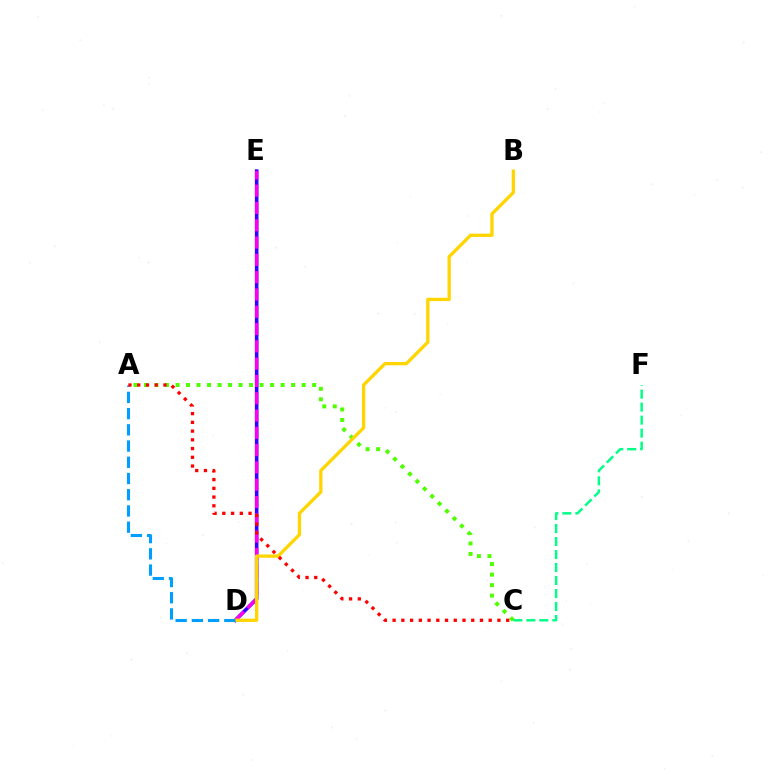{('D', 'E'): [{'color': '#3700ff', 'line_style': 'solid', 'thickness': 2.6}, {'color': '#ff00ed', 'line_style': 'dashed', 'thickness': 2.35}], ('A', 'C'): [{'color': '#4fff00', 'line_style': 'dotted', 'thickness': 2.86}, {'color': '#ff0000', 'line_style': 'dotted', 'thickness': 2.37}], ('B', 'D'): [{'color': '#ffd500', 'line_style': 'solid', 'thickness': 2.38}], ('A', 'D'): [{'color': '#009eff', 'line_style': 'dashed', 'thickness': 2.2}], ('C', 'F'): [{'color': '#00ff86', 'line_style': 'dashed', 'thickness': 1.77}]}